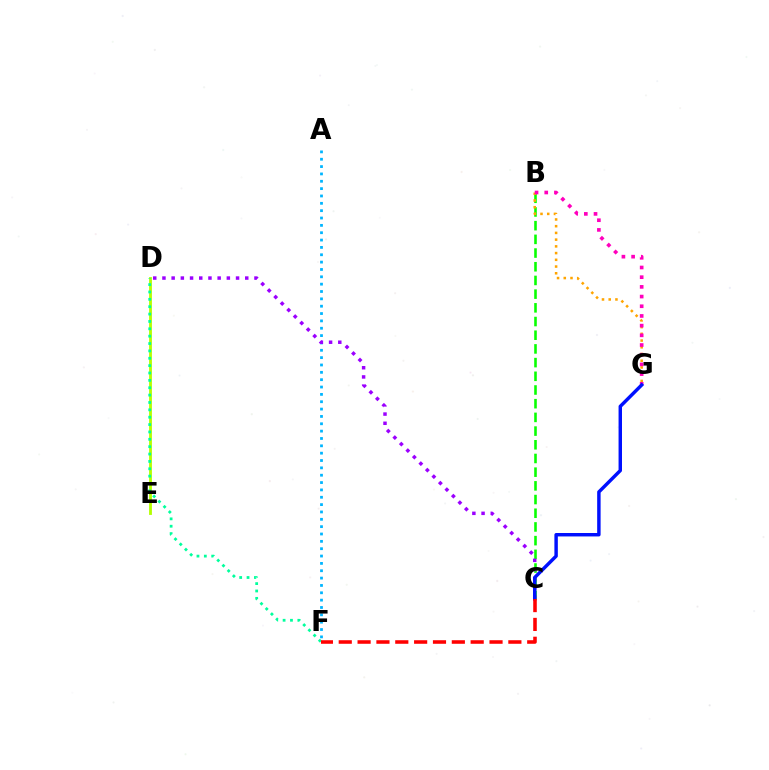{('A', 'F'): [{'color': '#00b5ff', 'line_style': 'dotted', 'thickness': 2.0}], ('B', 'C'): [{'color': '#08ff00', 'line_style': 'dashed', 'thickness': 1.86}], ('C', 'D'): [{'color': '#9b00ff', 'line_style': 'dotted', 'thickness': 2.5}], ('B', 'G'): [{'color': '#ffa500', 'line_style': 'dotted', 'thickness': 1.83}, {'color': '#ff00bd', 'line_style': 'dotted', 'thickness': 2.63}], ('D', 'E'): [{'color': '#b3ff00', 'line_style': 'solid', 'thickness': 2.03}], ('C', 'G'): [{'color': '#0010ff', 'line_style': 'solid', 'thickness': 2.48}], ('D', 'F'): [{'color': '#00ff9d', 'line_style': 'dotted', 'thickness': 2.0}], ('C', 'F'): [{'color': '#ff0000', 'line_style': 'dashed', 'thickness': 2.56}]}